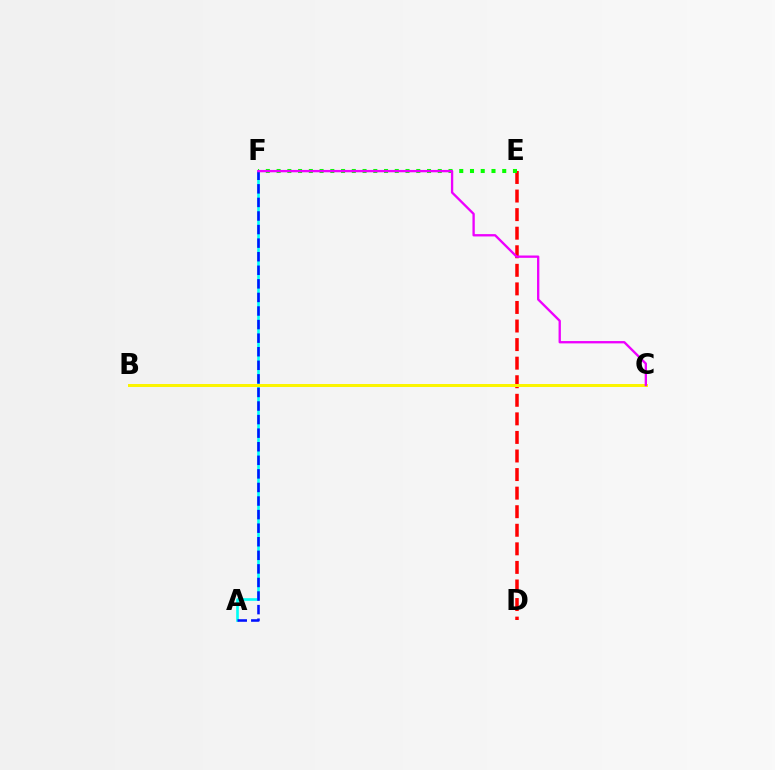{('D', 'E'): [{'color': '#ff0000', 'line_style': 'dashed', 'thickness': 2.52}], ('A', 'F'): [{'color': '#00fff6', 'line_style': 'solid', 'thickness': 1.9}, {'color': '#0010ff', 'line_style': 'dashed', 'thickness': 1.84}], ('E', 'F'): [{'color': '#08ff00', 'line_style': 'dotted', 'thickness': 2.92}], ('B', 'C'): [{'color': '#fcf500', 'line_style': 'solid', 'thickness': 2.15}], ('C', 'F'): [{'color': '#ee00ff', 'line_style': 'solid', 'thickness': 1.68}]}